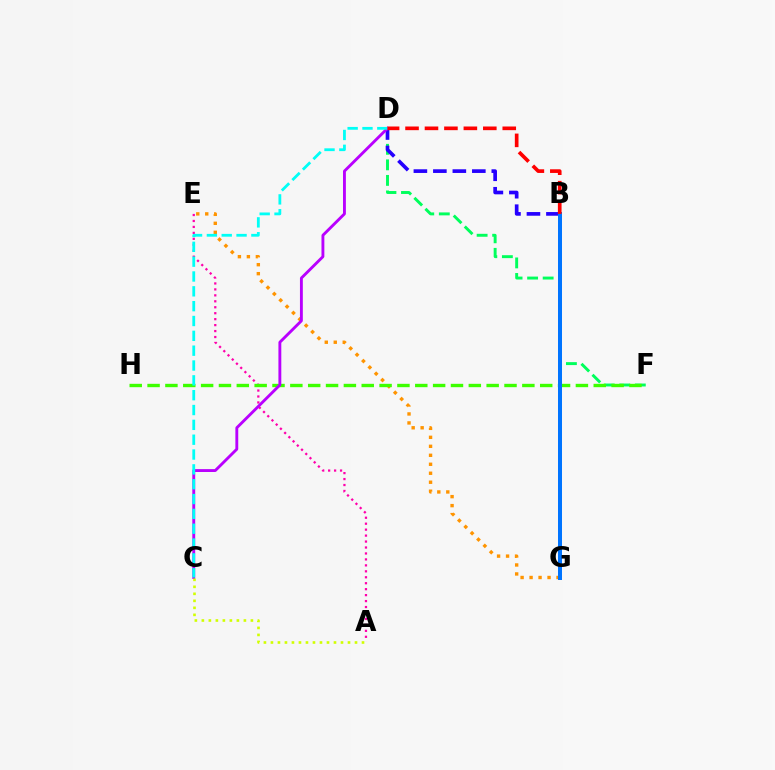{('E', 'G'): [{'color': '#ff9400', 'line_style': 'dotted', 'thickness': 2.44}], ('D', 'F'): [{'color': '#00ff5c', 'line_style': 'dashed', 'thickness': 2.11}], ('A', 'E'): [{'color': '#ff00ac', 'line_style': 'dotted', 'thickness': 1.62}], ('F', 'H'): [{'color': '#3dff00', 'line_style': 'dashed', 'thickness': 2.42}], ('B', 'D'): [{'color': '#2500ff', 'line_style': 'dashed', 'thickness': 2.65}, {'color': '#ff0000', 'line_style': 'dashed', 'thickness': 2.64}], ('B', 'G'): [{'color': '#0074ff', 'line_style': 'solid', 'thickness': 2.87}], ('C', 'D'): [{'color': '#b900ff', 'line_style': 'solid', 'thickness': 2.07}, {'color': '#00fff6', 'line_style': 'dashed', 'thickness': 2.02}], ('A', 'C'): [{'color': '#d1ff00', 'line_style': 'dotted', 'thickness': 1.9}]}